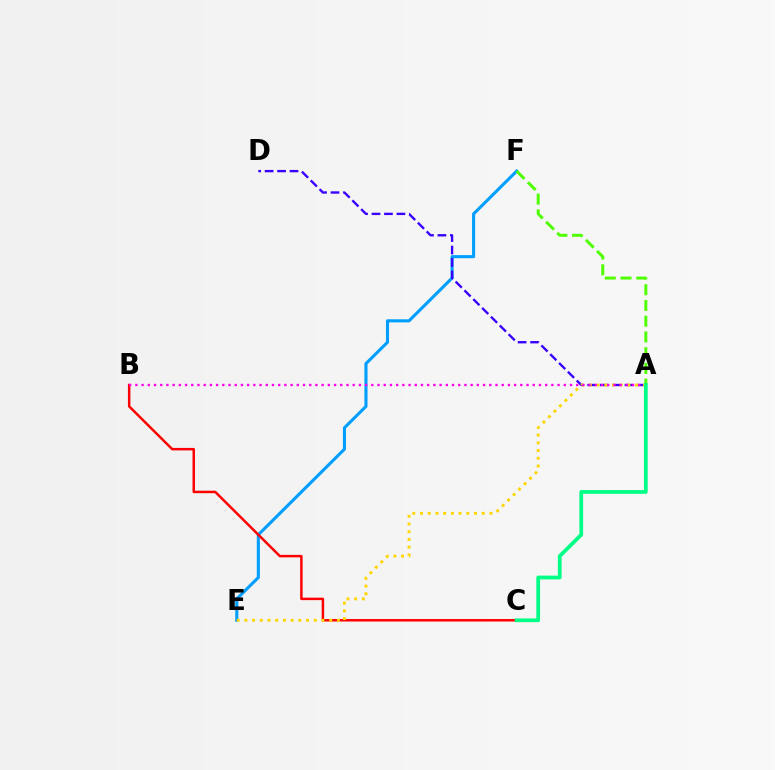{('E', 'F'): [{'color': '#009eff', 'line_style': 'solid', 'thickness': 2.22}], ('B', 'C'): [{'color': '#ff0000', 'line_style': 'solid', 'thickness': 1.78}], ('A', 'D'): [{'color': '#3700ff', 'line_style': 'dashed', 'thickness': 1.69}], ('A', 'E'): [{'color': '#ffd500', 'line_style': 'dotted', 'thickness': 2.1}], ('A', 'B'): [{'color': '#ff00ed', 'line_style': 'dotted', 'thickness': 1.69}], ('A', 'F'): [{'color': '#4fff00', 'line_style': 'dashed', 'thickness': 2.14}], ('A', 'C'): [{'color': '#00ff86', 'line_style': 'solid', 'thickness': 2.7}]}